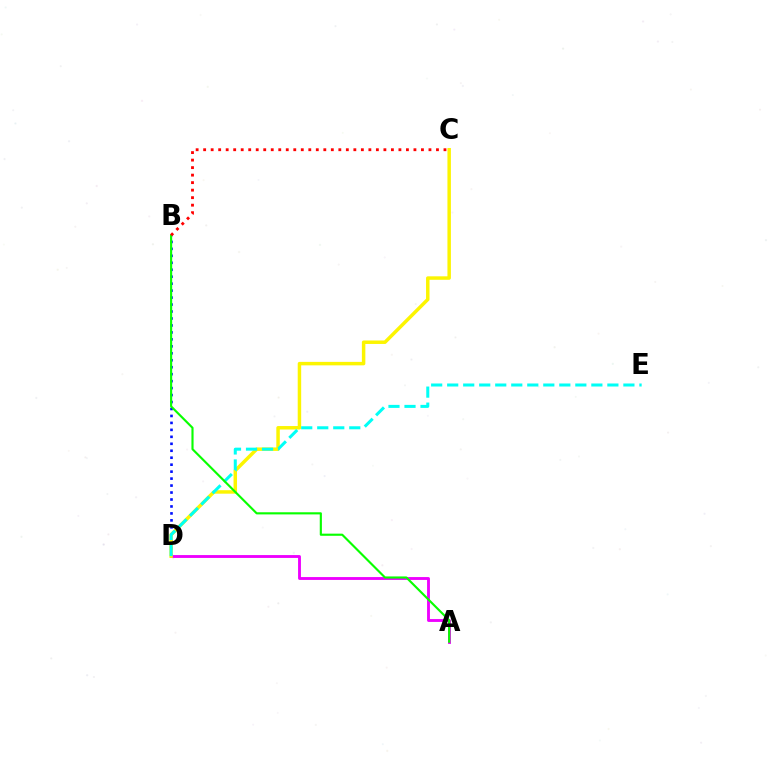{('A', 'D'): [{'color': '#ee00ff', 'line_style': 'solid', 'thickness': 2.06}], ('B', 'D'): [{'color': '#0010ff', 'line_style': 'dotted', 'thickness': 1.89}], ('C', 'D'): [{'color': '#fcf500', 'line_style': 'solid', 'thickness': 2.5}], ('D', 'E'): [{'color': '#00fff6', 'line_style': 'dashed', 'thickness': 2.18}], ('A', 'B'): [{'color': '#08ff00', 'line_style': 'solid', 'thickness': 1.54}], ('B', 'C'): [{'color': '#ff0000', 'line_style': 'dotted', 'thickness': 2.04}]}